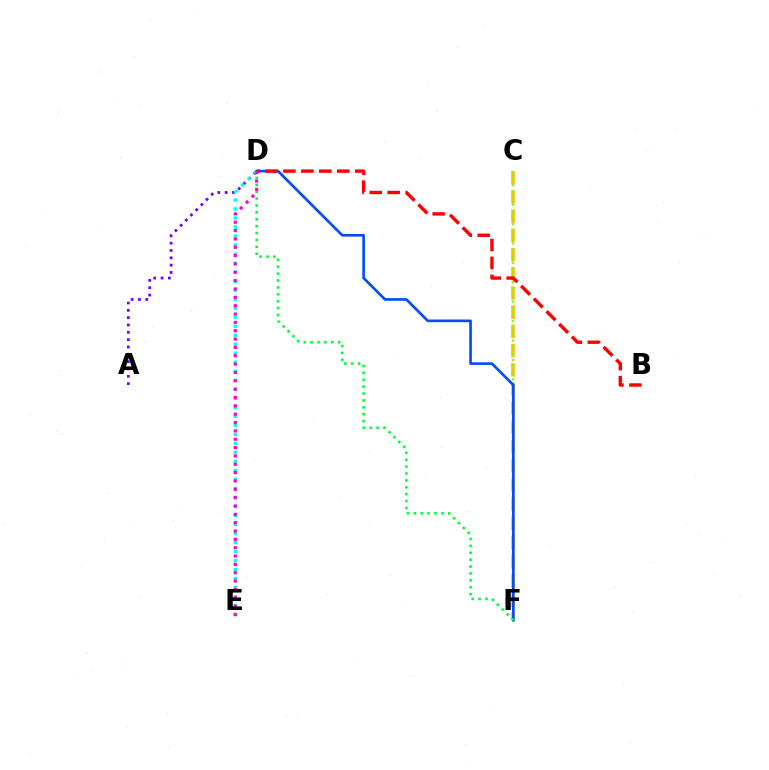{('C', 'F'): [{'color': '#ffbd00', 'line_style': 'dashed', 'thickness': 2.61}, {'color': '#84ff00', 'line_style': 'dotted', 'thickness': 1.76}], ('A', 'D'): [{'color': '#7200ff', 'line_style': 'dotted', 'thickness': 1.99}], ('D', 'E'): [{'color': '#00fff6', 'line_style': 'dotted', 'thickness': 2.45}, {'color': '#ff00cf', 'line_style': 'dotted', 'thickness': 2.27}], ('D', 'F'): [{'color': '#004bff', 'line_style': 'solid', 'thickness': 1.89}, {'color': '#00ff39', 'line_style': 'dotted', 'thickness': 1.87}], ('B', 'D'): [{'color': '#ff0000', 'line_style': 'dashed', 'thickness': 2.44}]}